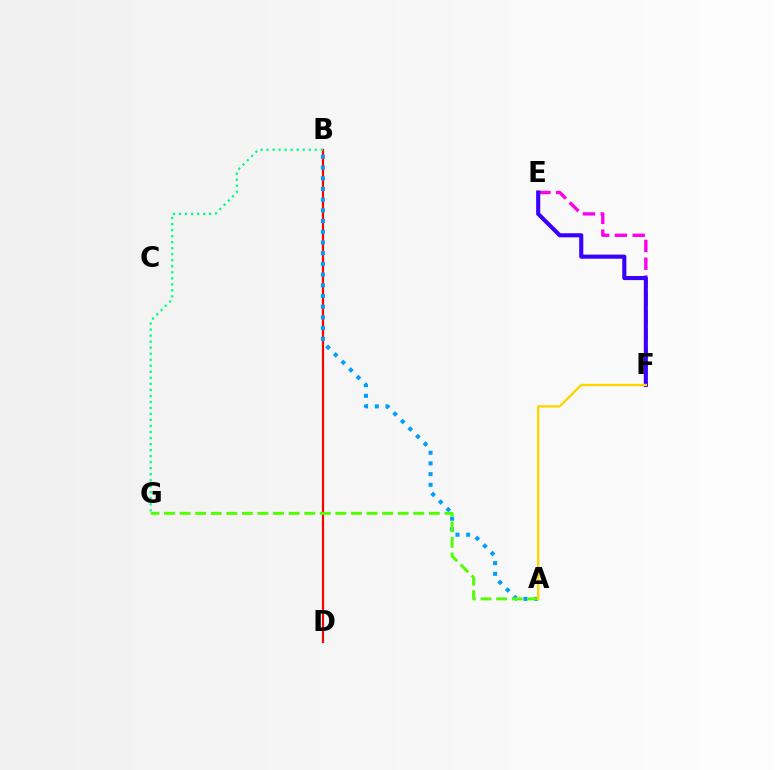{('B', 'D'): [{'color': '#ff0000', 'line_style': 'solid', 'thickness': 1.57}], ('E', 'F'): [{'color': '#ff00ed', 'line_style': 'dashed', 'thickness': 2.42}, {'color': '#3700ff', 'line_style': 'solid', 'thickness': 2.94}], ('A', 'B'): [{'color': '#009eff', 'line_style': 'dotted', 'thickness': 2.91}], ('B', 'G'): [{'color': '#00ff86', 'line_style': 'dotted', 'thickness': 1.64}], ('A', 'G'): [{'color': '#4fff00', 'line_style': 'dashed', 'thickness': 2.12}], ('A', 'F'): [{'color': '#ffd500', 'line_style': 'solid', 'thickness': 1.69}]}